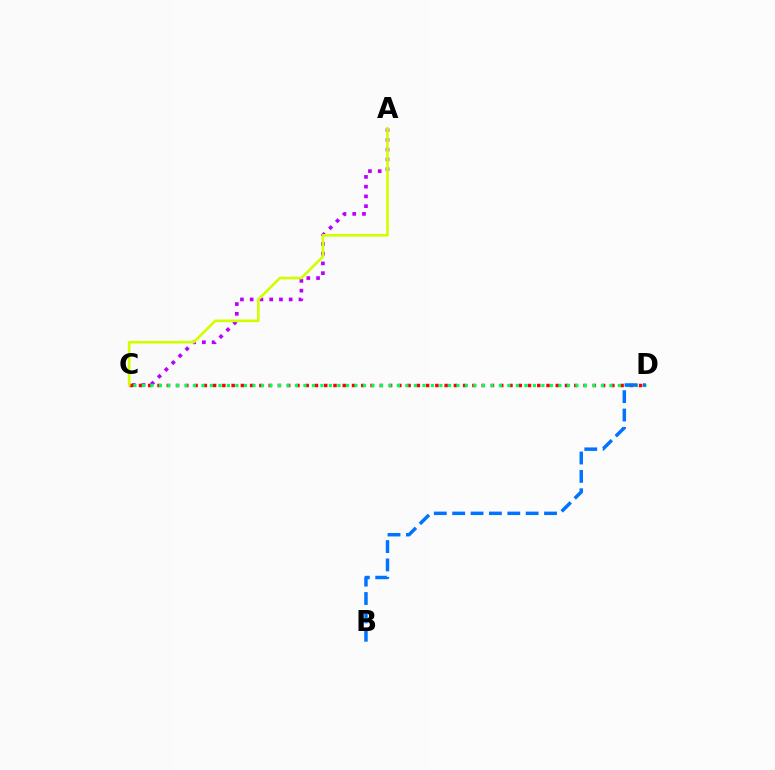{('A', 'C'): [{'color': '#b900ff', 'line_style': 'dotted', 'thickness': 2.65}, {'color': '#d1ff00', 'line_style': 'solid', 'thickness': 1.92}], ('C', 'D'): [{'color': '#ff0000', 'line_style': 'dotted', 'thickness': 2.52}, {'color': '#00ff5c', 'line_style': 'dotted', 'thickness': 2.31}], ('B', 'D'): [{'color': '#0074ff', 'line_style': 'dashed', 'thickness': 2.5}]}